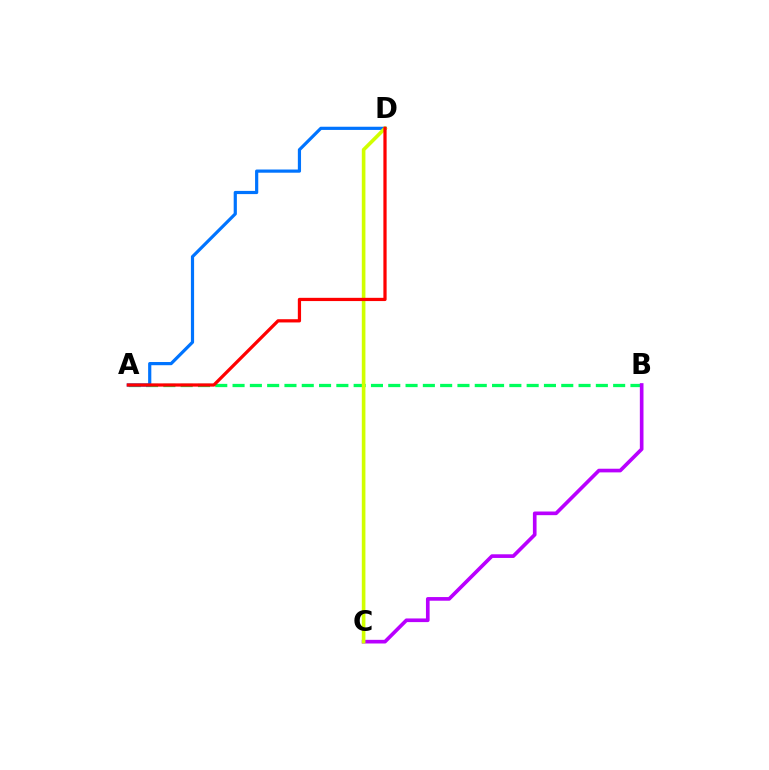{('A', 'B'): [{'color': '#00ff5c', 'line_style': 'dashed', 'thickness': 2.35}], ('A', 'D'): [{'color': '#0074ff', 'line_style': 'solid', 'thickness': 2.3}, {'color': '#ff0000', 'line_style': 'solid', 'thickness': 2.33}], ('B', 'C'): [{'color': '#b900ff', 'line_style': 'solid', 'thickness': 2.63}], ('C', 'D'): [{'color': '#d1ff00', 'line_style': 'solid', 'thickness': 2.6}]}